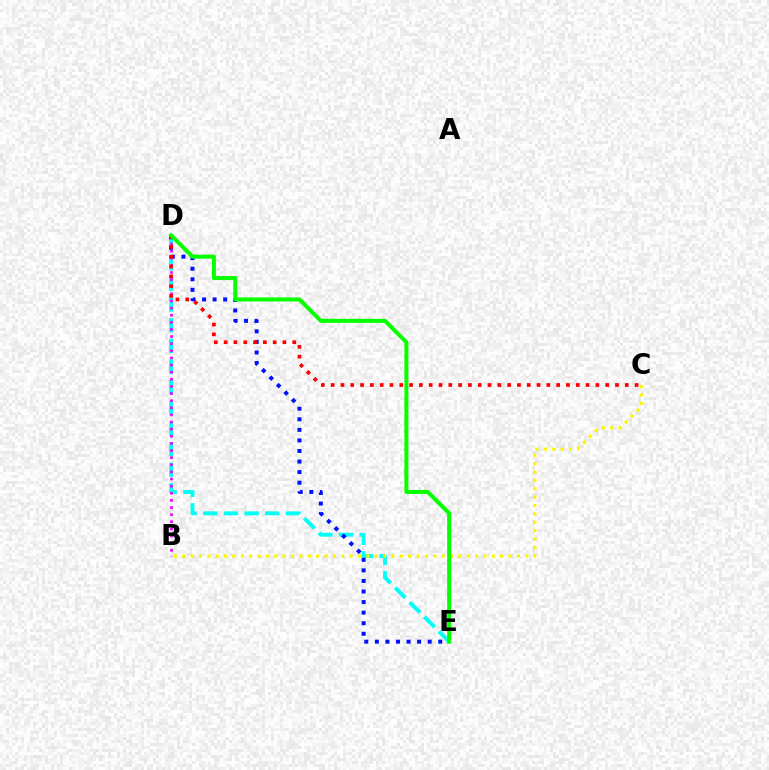{('D', 'E'): [{'color': '#00fff6', 'line_style': 'dashed', 'thickness': 2.81}, {'color': '#0010ff', 'line_style': 'dotted', 'thickness': 2.87}, {'color': '#08ff00', 'line_style': 'solid', 'thickness': 2.91}], ('B', 'C'): [{'color': '#fcf500', 'line_style': 'dotted', 'thickness': 2.27}], ('B', 'D'): [{'color': '#ee00ff', 'line_style': 'dotted', 'thickness': 1.94}], ('C', 'D'): [{'color': '#ff0000', 'line_style': 'dotted', 'thickness': 2.66}]}